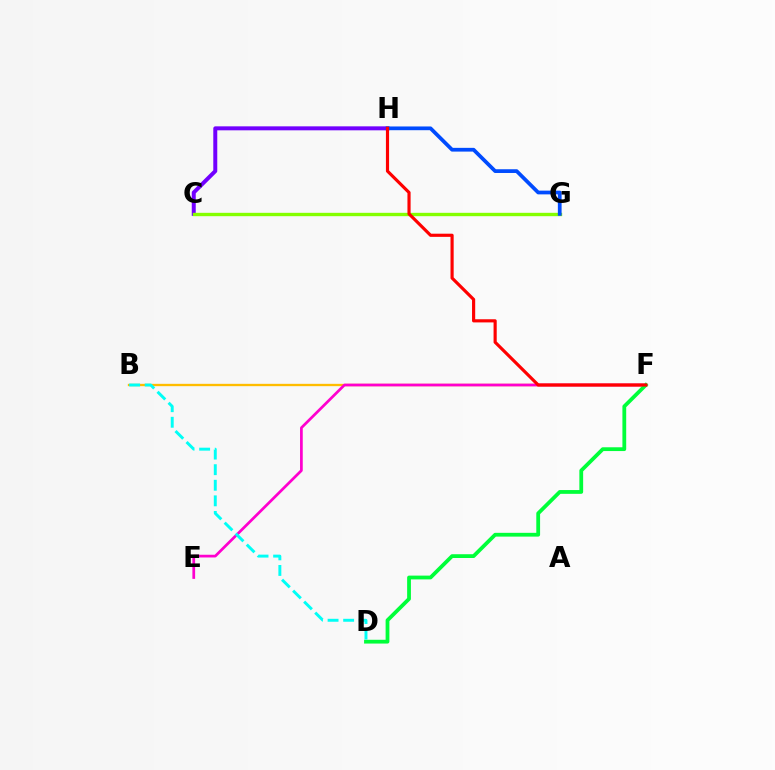{('B', 'F'): [{'color': '#ffbd00', 'line_style': 'solid', 'thickness': 1.68}], ('C', 'H'): [{'color': '#7200ff', 'line_style': 'solid', 'thickness': 2.86}], ('E', 'F'): [{'color': '#ff00cf', 'line_style': 'solid', 'thickness': 1.96}], ('C', 'G'): [{'color': '#84ff00', 'line_style': 'solid', 'thickness': 2.42}], ('D', 'F'): [{'color': '#00ff39', 'line_style': 'solid', 'thickness': 2.72}], ('B', 'D'): [{'color': '#00fff6', 'line_style': 'dashed', 'thickness': 2.12}], ('G', 'H'): [{'color': '#004bff', 'line_style': 'solid', 'thickness': 2.69}], ('F', 'H'): [{'color': '#ff0000', 'line_style': 'solid', 'thickness': 2.27}]}